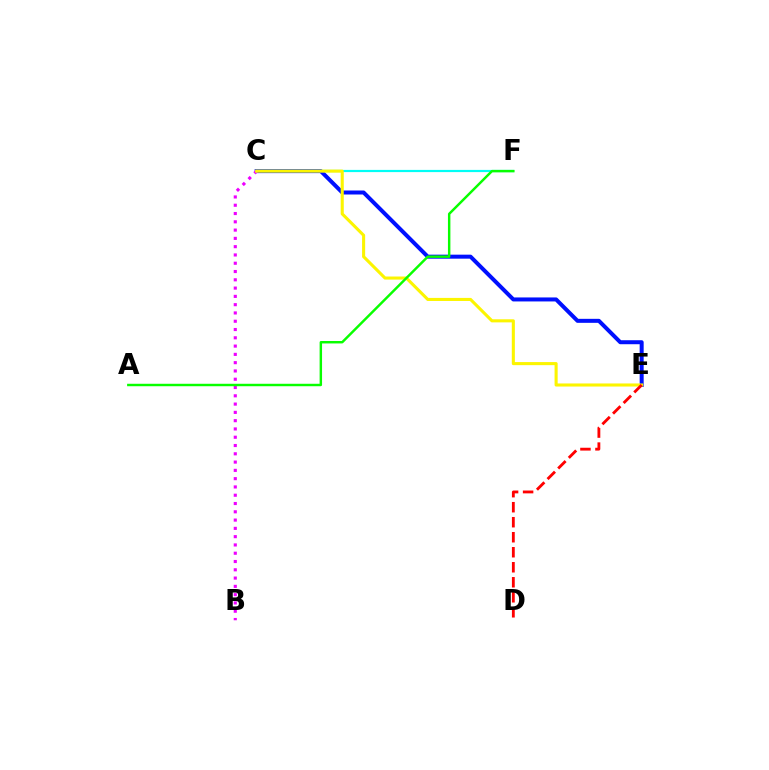{('C', 'E'): [{'color': '#0010ff', 'line_style': 'solid', 'thickness': 2.88}, {'color': '#fcf500', 'line_style': 'solid', 'thickness': 2.22}], ('B', 'C'): [{'color': '#ee00ff', 'line_style': 'dotted', 'thickness': 2.25}], ('C', 'F'): [{'color': '#00fff6', 'line_style': 'solid', 'thickness': 1.59}], ('A', 'F'): [{'color': '#08ff00', 'line_style': 'solid', 'thickness': 1.76}], ('D', 'E'): [{'color': '#ff0000', 'line_style': 'dashed', 'thickness': 2.04}]}